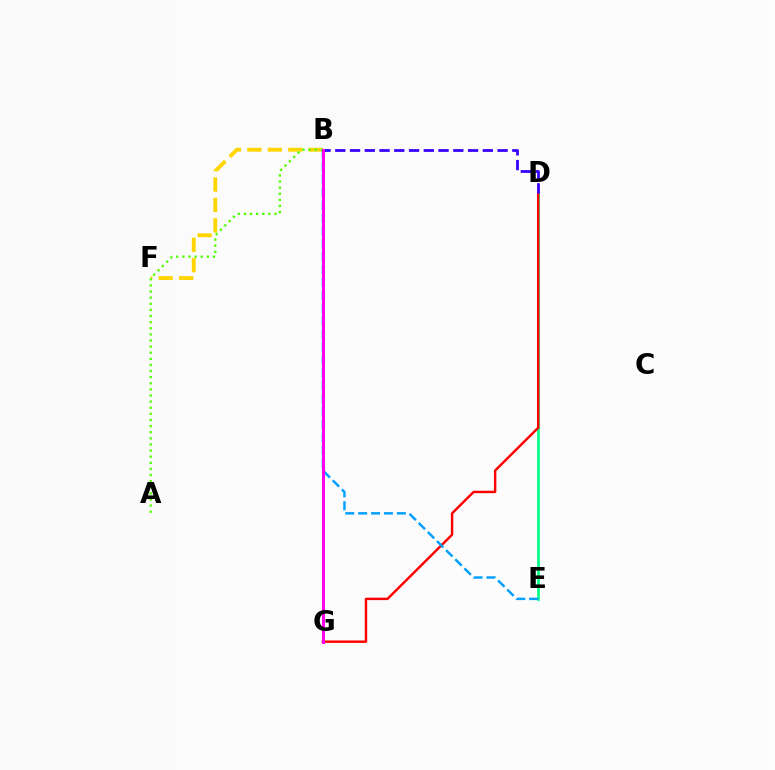{('B', 'F'): [{'color': '#ffd500', 'line_style': 'dashed', 'thickness': 2.78}], ('D', 'E'): [{'color': '#00ff86', 'line_style': 'solid', 'thickness': 1.97}], ('A', 'B'): [{'color': '#4fff00', 'line_style': 'dotted', 'thickness': 1.66}], ('D', 'G'): [{'color': '#ff0000', 'line_style': 'solid', 'thickness': 1.75}], ('B', 'E'): [{'color': '#009eff', 'line_style': 'dashed', 'thickness': 1.75}], ('B', 'D'): [{'color': '#3700ff', 'line_style': 'dashed', 'thickness': 2.0}], ('B', 'G'): [{'color': '#ff00ed', 'line_style': 'solid', 'thickness': 2.15}]}